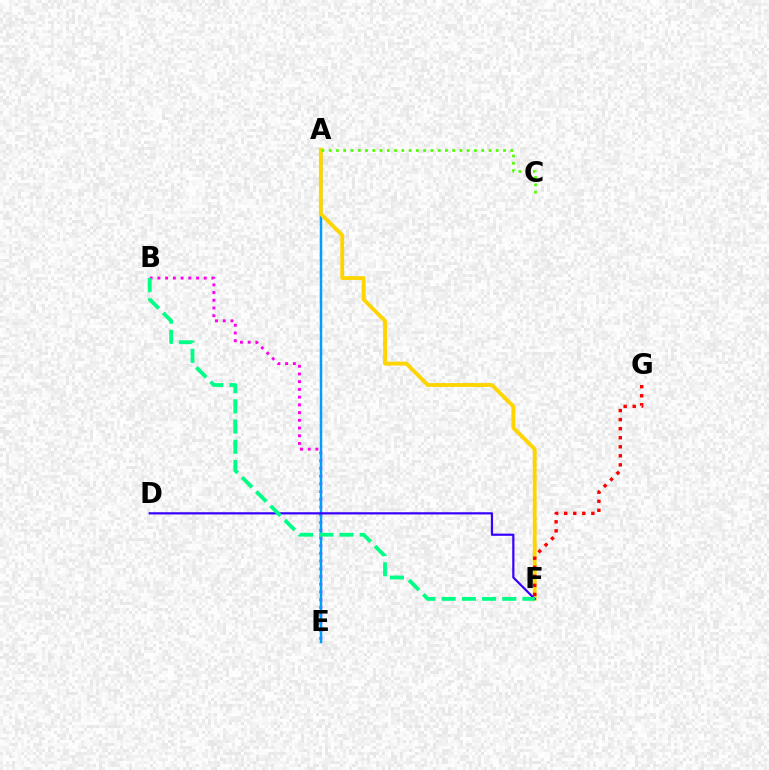{('B', 'E'): [{'color': '#ff00ed', 'line_style': 'dotted', 'thickness': 2.1}], ('A', 'E'): [{'color': '#009eff', 'line_style': 'solid', 'thickness': 1.79}], ('A', 'F'): [{'color': '#ffd500', 'line_style': 'solid', 'thickness': 2.77}], ('D', 'F'): [{'color': '#3700ff', 'line_style': 'solid', 'thickness': 1.59}], ('B', 'F'): [{'color': '#00ff86', 'line_style': 'dashed', 'thickness': 2.74}], ('A', 'C'): [{'color': '#4fff00', 'line_style': 'dotted', 'thickness': 1.97}], ('F', 'G'): [{'color': '#ff0000', 'line_style': 'dotted', 'thickness': 2.46}]}